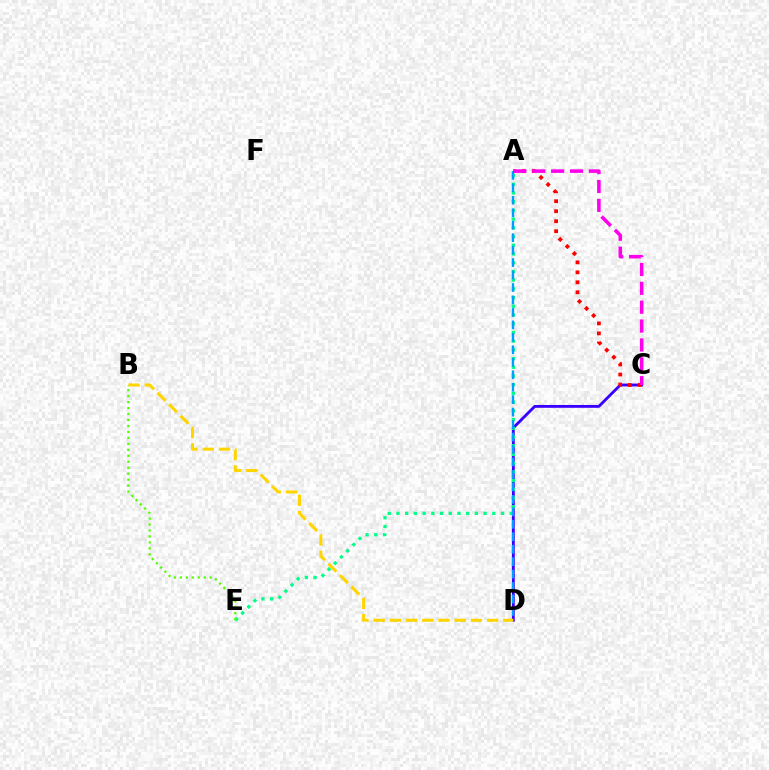{('C', 'D'): [{'color': '#3700ff', 'line_style': 'solid', 'thickness': 2.04}], ('A', 'E'): [{'color': '#00ff86', 'line_style': 'dotted', 'thickness': 2.37}], ('A', 'D'): [{'color': '#009eff', 'line_style': 'dashed', 'thickness': 1.69}], ('A', 'C'): [{'color': '#ff0000', 'line_style': 'dotted', 'thickness': 2.72}, {'color': '#ff00ed', 'line_style': 'dashed', 'thickness': 2.56}], ('B', 'D'): [{'color': '#ffd500', 'line_style': 'dashed', 'thickness': 2.2}], ('B', 'E'): [{'color': '#4fff00', 'line_style': 'dotted', 'thickness': 1.62}]}